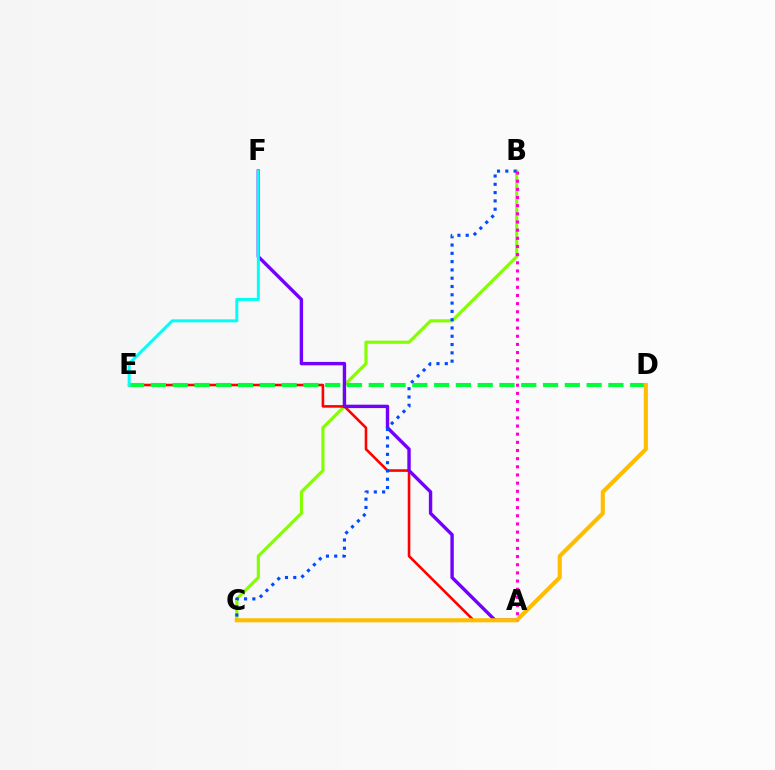{('B', 'C'): [{'color': '#84ff00', 'line_style': 'solid', 'thickness': 2.27}, {'color': '#004bff', 'line_style': 'dotted', 'thickness': 2.25}], ('A', 'E'): [{'color': '#ff0000', 'line_style': 'solid', 'thickness': 1.87}], ('A', 'F'): [{'color': '#7200ff', 'line_style': 'solid', 'thickness': 2.44}], ('D', 'E'): [{'color': '#00ff39', 'line_style': 'dashed', 'thickness': 2.96}], ('C', 'D'): [{'color': '#ffbd00', 'line_style': 'solid', 'thickness': 2.95}], ('A', 'B'): [{'color': '#ff00cf', 'line_style': 'dotted', 'thickness': 2.22}], ('E', 'F'): [{'color': '#00fff6', 'line_style': 'solid', 'thickness': 2.15}]}